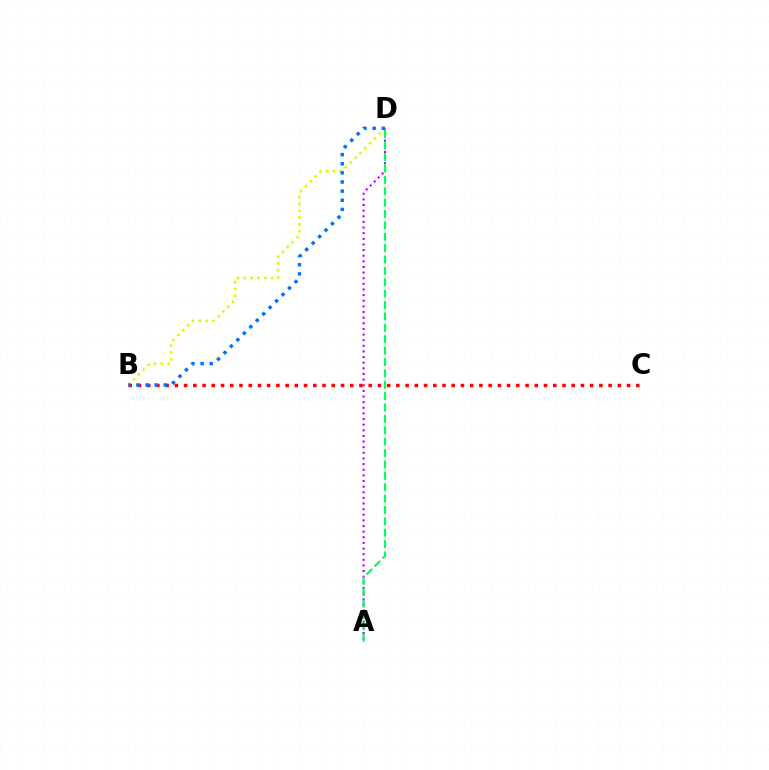{('A', 'D'): [{'color': '#b900ff', 'line_style': 'dotted', 'thickness': 1.53}, {'color': '#00ff5c', 'line_style': 'dashed', 'thickness': 1.55}], ('B', 'D'): [{'color': '#d1ff00', 'line_style': 'dotted', 'thickness': 1.86}, {'color': '#0074ff', 'line_style': 'dotted', 'thickness': 2.48}], ('B', 'C'): [{'color': '#ff0000', 'line_style': 'dotted', 'thickness': 2.51}]}